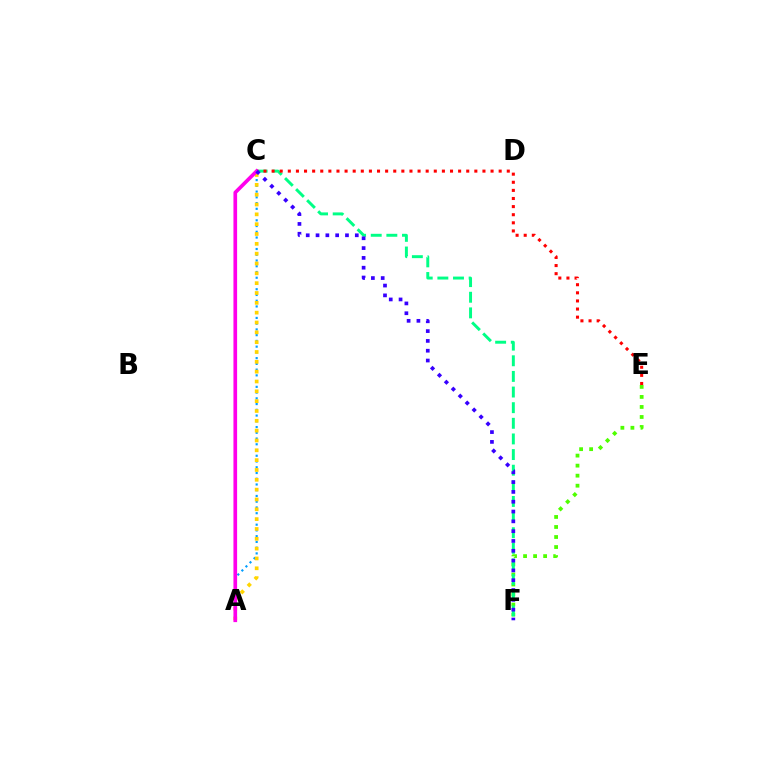{('E', 'F'): [{'color': '#4fff00', 'line_style': 'dotted', 'thickness': 2.72}], ('C', 'F'): [{'color': '#00ff86', 'line_style': 'dashed', 'thickness': 2.12}, {'color': '#3700ff', 'line_style': 'dotted', 'thickness': 2.67}], ('A', 'C'): [{'color': '#009eff', 'line_style': 'dotted', 'thickness': 1.56}, {'color': '#ffd500', 'line_style': 'dotted', 'thickness': 2.67}, {'color': '#ff00ed', 'line_style': 'solid', 'thickness': 2.64}], ('C', 'E'): [{'color': '#ff0000', 'line_style': 'dotted', 'thickness': 2.2}]}